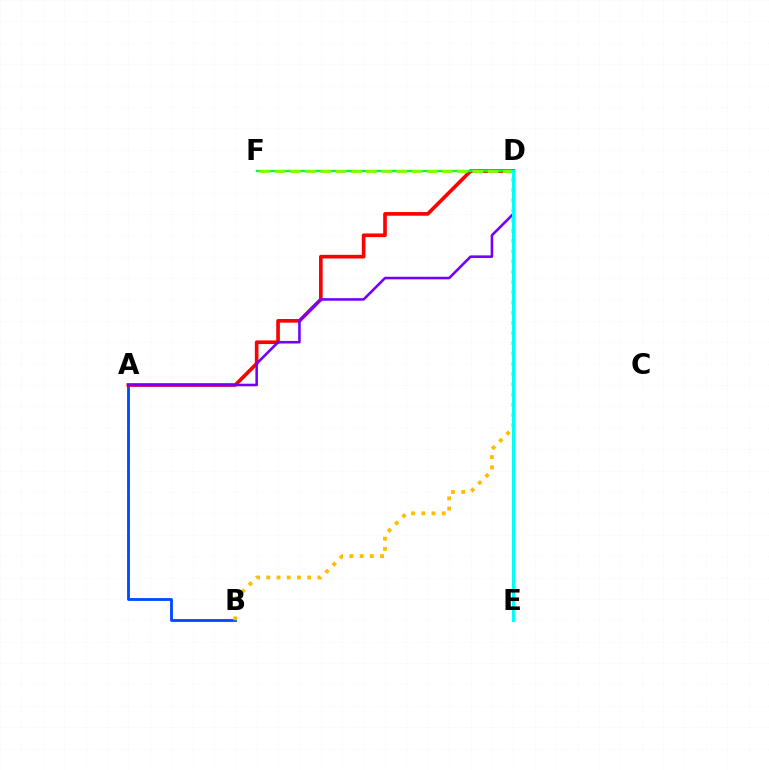{('D', 'E'): [{'color': '#ff00cf', 'line_style': 'dotted', 'thickness': 1.93}, {'color': '#00fff6', 'line_style': 'solid', 'thickness': 2.17}], ('A', 'B'): [{'color': '#004bff', 'line_style': 'solid', 'thickness': 2.04}], ('B', 'D'): [{'color': '#ffbd00', 'line_style': 'dotted', 'thickness': 2.78}], ('A', 'D'): [{'color': '#ff0000', 'line_style': 'solid', 'thickness': 2.63}, {'color': '#7200ff', 'line_style': 'solid', 'thickness': 1.86}], ('D', 'F'): [{'color': '#00ff39', 'line_style': 'solid', 'thickness': 1.7}, {'color': '#84ff00', 'line_style': 'dashed', 'thickness': 2.07}]}